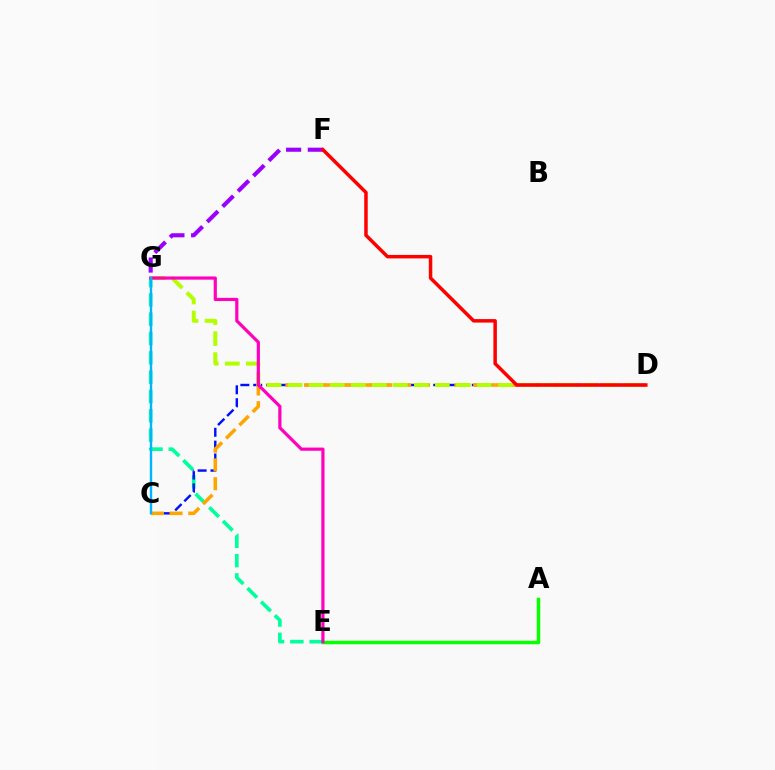{('E', 'G'): [{'color': '#00ff9d', 'line_style': 'dashed', 'thickness': 2.63}, {'color': '#ff00bd', 'line_style': 'solid', 'thickness': 2.29}], ('C', 'D'): [{'color': '#0010ff', 'line_style': 'dashed', 'thickness': 1.75}, {'color': '#ffa500', 'line_style': 'dashed', 'thickness': 2.55}], ('F', 'G'): [{'color': '#9b00ff', 'line_style': 'dashed', 'thickness': 2.95}], ('D', 'G'): [{'color': '#b3ff00', 'line_style': 'dashed', 'thickness': 2.86}], ('A', 'E'): [{'color': '#08ff00', 'line_style': 'solid', 'thickness': 2.51}], ('C', 'G'): [{'color': '#00b5ff', 'line_style': 'solid', 'thickness': 1.72}], ('D', 'F'): [{'color': '#ff0000', 'line_style': 'solid', 'thickness': 2.51}]}